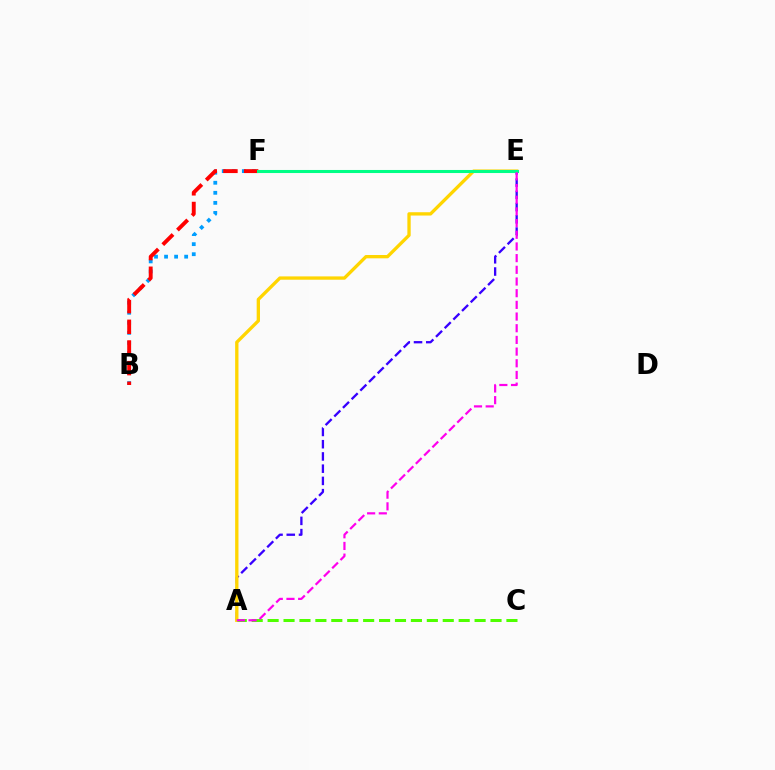{('B', 'F'): [{'color': '#009eff', 'line_style': 'dotted', 'thickness': 2.73}, {'color': '#ff0000', 'line_style': 'dashed', 'thickness': 2.81}], ('A', 'E'): [{'color': '#3700ff', 'line_style': 'dashed', 'thickness': 1.66}, {'color': '#ffd500', 'line_style': 'solid', 'thickness': 2.39}, {'color': '#ff00ed', 'line_style': 'dashed', 'thickness': 1.59}], ('E', 'F'): [{'color': '#00ff86', 'line_style': 'solid', 'thickness': 2.21}], ('A', 'C'): [{'color': '#4fff00', 'line_style': 'dashed', 'thickness': 2.16}]}